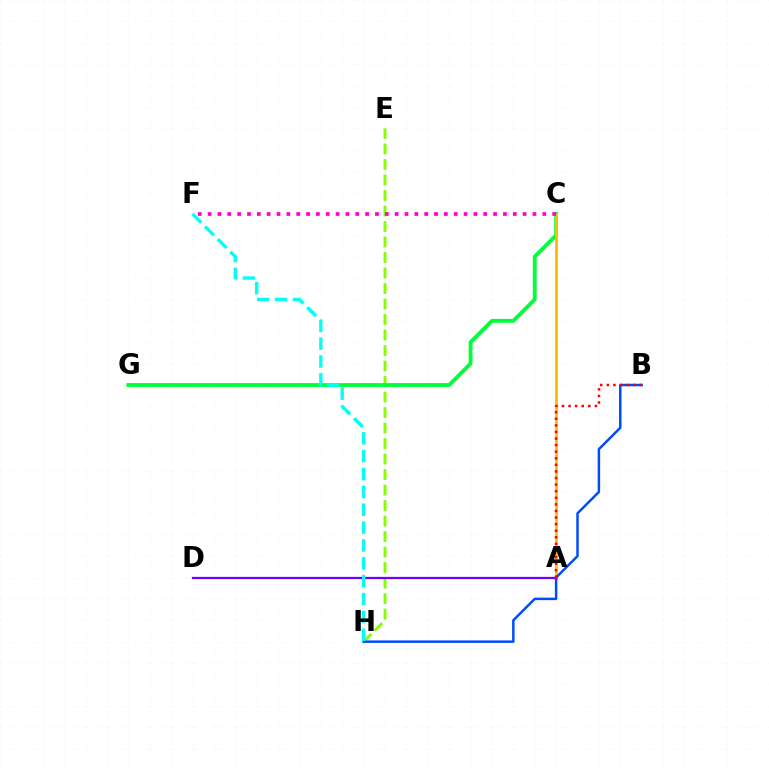{('E', 'H'): [{'color': '#84ff00', 'line_style': 'dashed', 'thickness': 2.11}], ('C', 'G'): [{'color': '#00ff39', 'line_style': 'solid', 'thickness': 2.77}], ('A', 'C'): [{'color': '#ffbd00', 'line_style': 'solid', 'thickness': 2.06}], ('B', 'H'): [{'color': '#004bff', 'line_style': 'solid', 'thickness': 1.78}], ('A', 'D'): [{'color': '#7200ff', 'line_style': 'solid', 'thickness': 1.63}], ('A', 'B'): [{'color': '#ff0000', 'line_style': 'dotted', 'thickness': 1.79}], ('C', 'F'): [{'color': '#ff00cf', 'line_style': 'dotted', 'thickness': 2.67}], ('F', 'H'): [{'color': '#00fff6', 'line_style': 'dashed', 'thickness': 2.43}]}